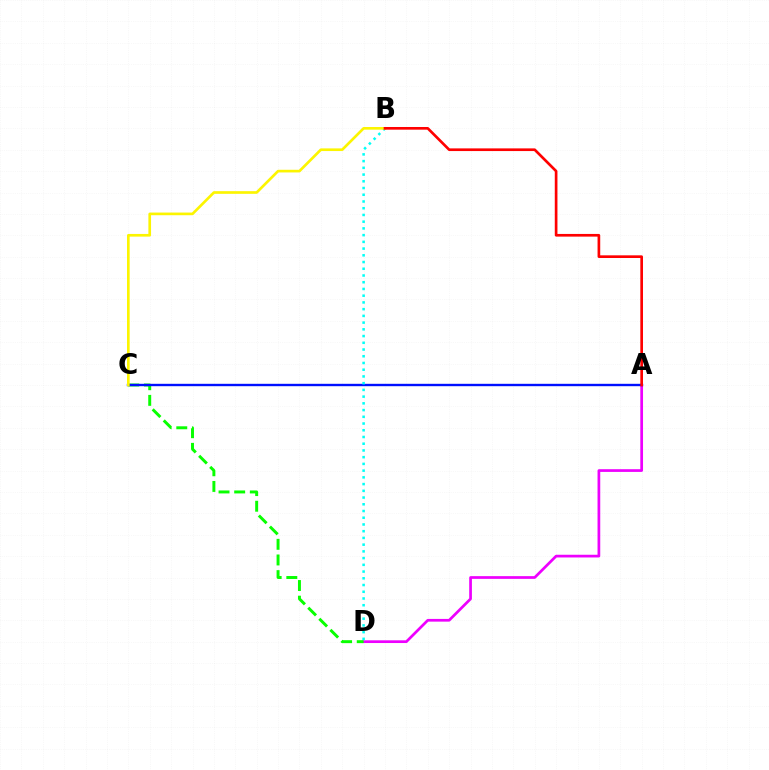{('A', 'D'): [{'color': '#ee00ff', 'line_style': 'solid', 'thickness': 1.96}], ('C', 'D'): [{'color': '#08ff00', 'line_style': 'dashed', 'thickness': 2.13}], ('A', 'C'): [{'color': '#0010ff', 'line_style': 'solid', 'thickness': 1.71}], ('B', 'D'): [{'color': '#00fff6', 'line_style': 'dotted', 'thickness': 1.83}], ('B', 'C'): [{'color': '#fcf500', 'line_style': 'solid', 'thickness': 1.92}], ('A', 'B'): [{'color': '#ff0000', 'line_style': 'solid', 'thickness': 1.93}]}